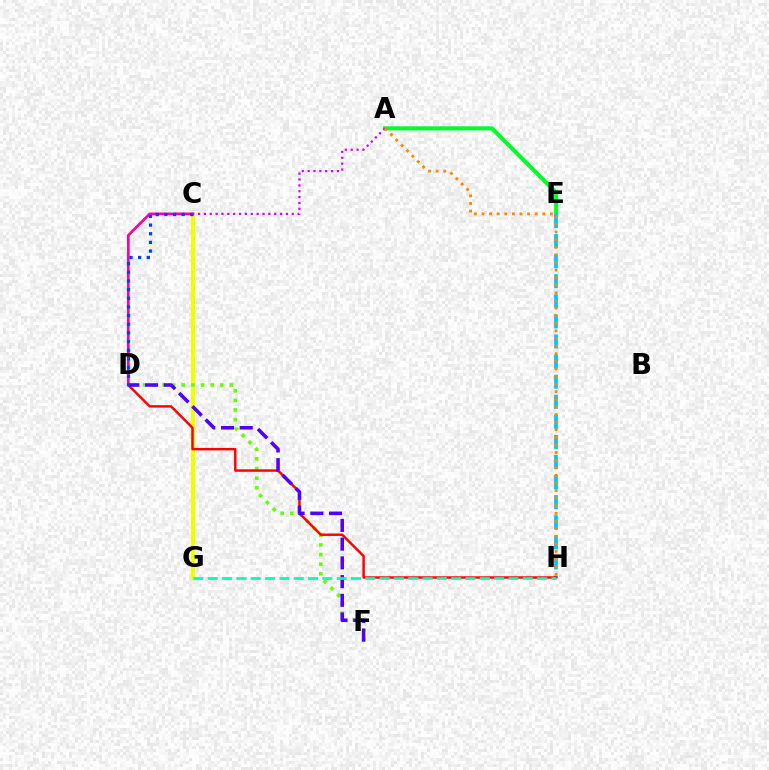{('A', 'E'): [{'color': '#00ff27', 'line_style': 'solid', 'thickness': 2.9}], ('E', 'H'): [{'color': '#00c7ff', 'line_style': 'dashed', 'thickness': 2.73}], ('C', 'G'): [{'color': '#eeff00', 'line_style': 'solid', 'thickness': 2.99}], ('D', 'F'): [{'color': '#66ff00', 'line_style': 'dotted', 'thickness': 2.62}, {'color': '#4f00ff', 'line_style': 'dashed', 'thickness': 2.54}], ('C', 'D'): [{'color': '#ff00a0', 'line_style': 'solid', 'thickness': 1.94}, {'color': '#003fff', 'line_style': 'dotted', 'thickness': 2.35}], ('D', 'H'): [{'color': '#ff0000', 'line_style': 'solid', 'thickness': 1.76}], ('G', 'H'): [{'color': '#00ffaf', 'line_style': 'dashed', 'thickness': 1.95}], ('A', 'C'): [{'color': '#d600ff', 'line_style': 'dotted', 'thickness': 1.59}], ('A', 'H'): [{'color': '#ff8800', 'line_style': 'dotted', 'thickness': 2.07}]}